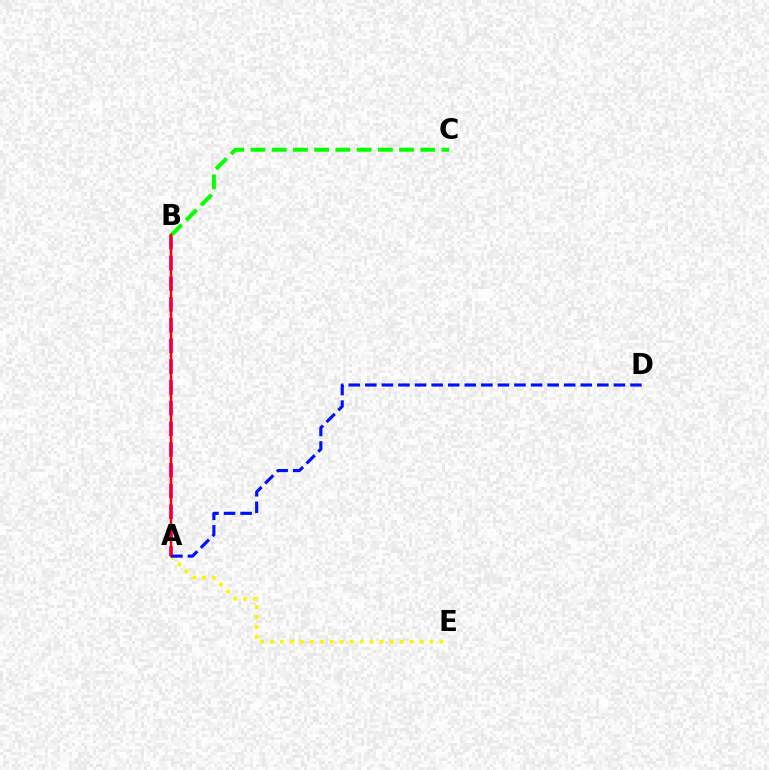{('A', 'B'): [{'color': '#ee00ff', 'line_style': 'dashed', 'thickness': 2.82}, {'color': '#00fff6', 'line_style': 'dashed', 'thickness': 1.62}, {'color': '#ff0000', 'line_style': 'solid', 'thickness': 1.78}], ('A', 'E'): [{'color': '#fcf500', 'line_style': 'dotted', 'thickness': 2.71}], ('B', 'C'): [{'color': '#08ff00', 'line_style': 'dashed', 'thickness': 2.88}], ('A', 'D'): [{'color': '#0010ff', 'line_style': 'dashed', 'thickness': 2.25}]}